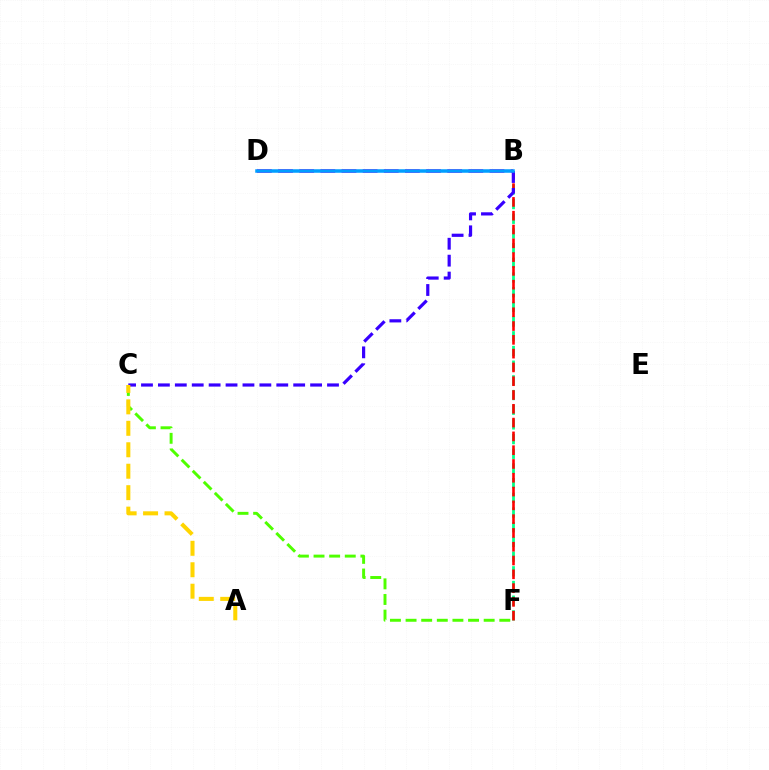{('C', 'F'): [{'color': '#4fff00', 'line_style': 'dashed', 'thickness': 2.12}], ('B', 'F'): [{'color': '#00ff86', 'line_style': 'dashed', 'thickness': 2.0}, {'color': '#ff0000', 'line_style': 'dashed', 'thickness': 1.87}], ('B', 'D'): [{'color': '#ff00ed', 'line_style': 'dashed', 'thickness': 2.87}, {'color': '#009eff', 'line_style': 'solid', 'thickness': 2.54}], ('B', 'C'): [{'color': '#3700ff', 'line_style': 'dashed', 'thickness': 2.3}], ('A', 'C'): [{'color': '#ffd500', 'line_style': 'dashed', 'thickness': 2.91}]}